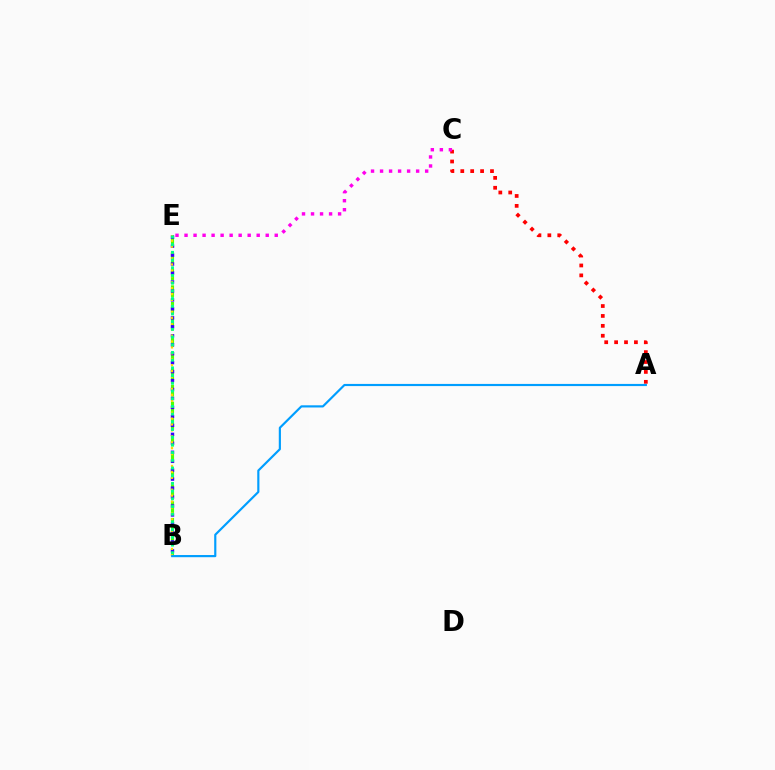{('A', 'C'): [{'color': '#ff0000', 'line_style': 'dotted', 'thickness': 2.69}], ('B', 'E'): [{'color': '#4fff00', 'line_style': 'dashed', 'thickness': 2.26}, {'color': '#3700ff', 'line_style': 'dotted', 'thickness': 2.43}, {'color': '#ffd500', 'line_style': 'dotted', 'thickness': 1.61}, {'color': '#00ff86', 'line_style': 'dotted', 'thickness': 2.09}], ('C', 'E'): [{'color': '#ff00ed', 'line_style': 'dotted', 'thickness': 2.45}], ('A', 'B'): [{'color': '#009eff', 'line_style': 'solid', 'thickness': 1.56}]}